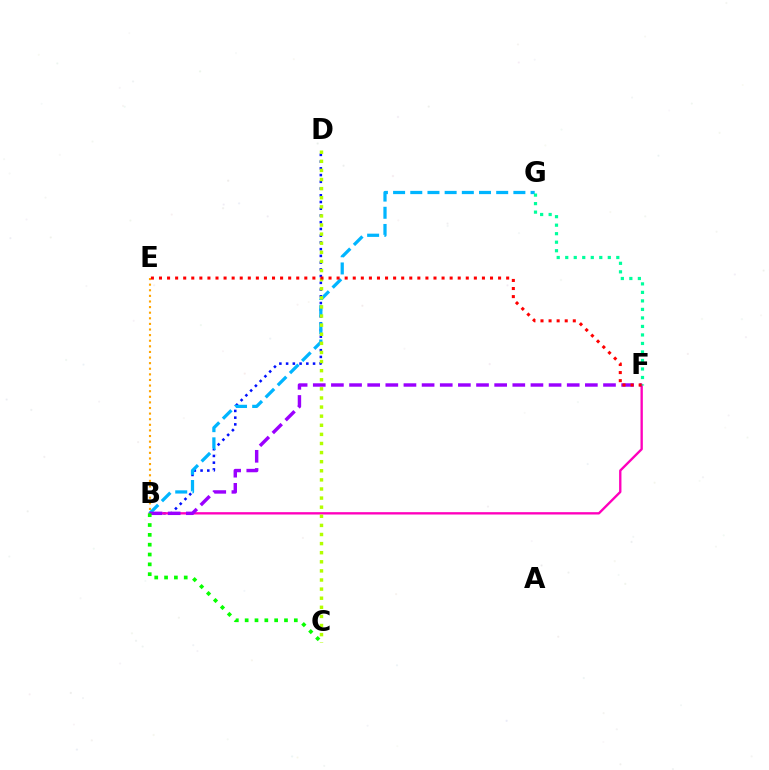{('B', 'D'): [{'color': '#0010ff', 'line_style': 'dotted', 'thickness': 1.83}], ('B', 'F'): [{'color': '#ff00bd', 'line_style': 'solid', 'thickness': 1.69}, {'color': '#9b00ff', 'line_style': 'dashed', 'thickness': 2.46}], ('B', 'G'): [{'color': '#00b5ff', 'line_style': 'dashed', 'thickness': 2.33}], ('B', 'C'): [{'color': '#08ff00', 'line_style': 'dotted', 'thickness': 2.67}], ('C', 'D'): [{'color': '#b3ff00', 'line_style': 'dotted', 'thickness': 2.47}], ('B', 'E'): [{'color': '#ffa500', 'line_style': 'dotted', 'thickness': 1.52}], ('F', 'G'): [{'color': '#00ff9d', 'line_style': 'dotted', 'thickness': 2.31}], ('E', 'F'): [{'color': '#ff0000', 'line_style': 'dotted', 'thickness': 2.19}]}